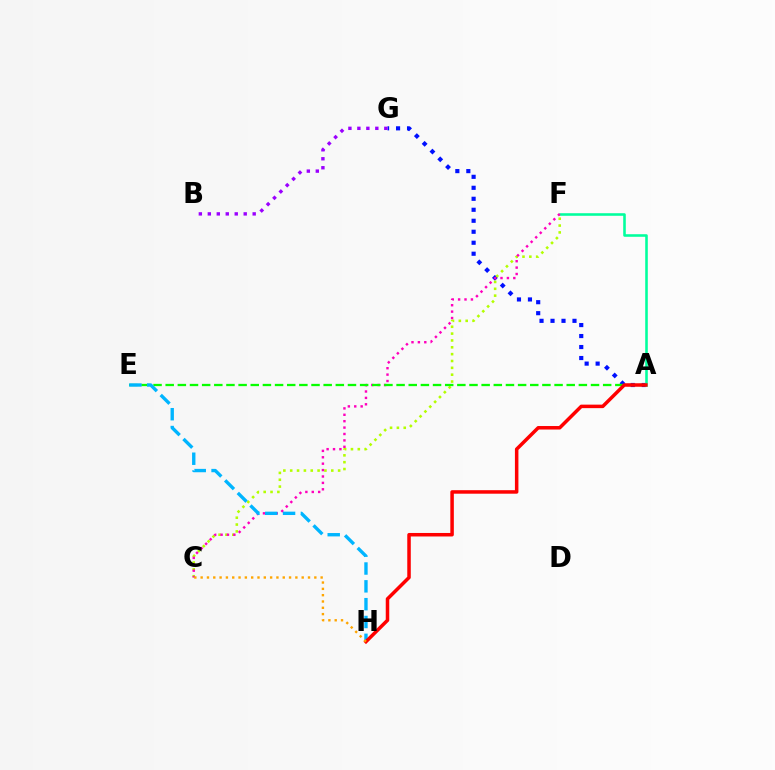{('A', 'G'): [{'color': '#0010ff', 'line_style': 'dotted', 'thickness': 2.99}], ('A', 'F'): [{'color': '#00ff9d', 'line_style': 'solid', 'thickness': 1.86}], ('C', 'F'): [{'color': '#b3ff00', 'line_style': 'dotted', 'thickness': 1.86}, {'color': '#ff00bd', 'line_style': 'dotted', 'thickness': 1.74}], ('A', 'E'): [{'color': '#08ff00', 'line_style': 'dashed', 'thickness': 1.65}], ('E', 'H'): [{'color': '#00b5ff', 'line_style': 'dashed', 'thickness': 2.42}], ('A', 'H'): [{'color': '#ff0000', 'line_style': 'solid', 'thickness': 2.52}], ('B', 'G'): [{'color': '#9b00ff', 'line_style': 'dotted', 'thickness': 2.44}], ('C', 'H'): [{'color': '#ffa500', 'line_style': 'dotted', 'thickness': 1.72}]}